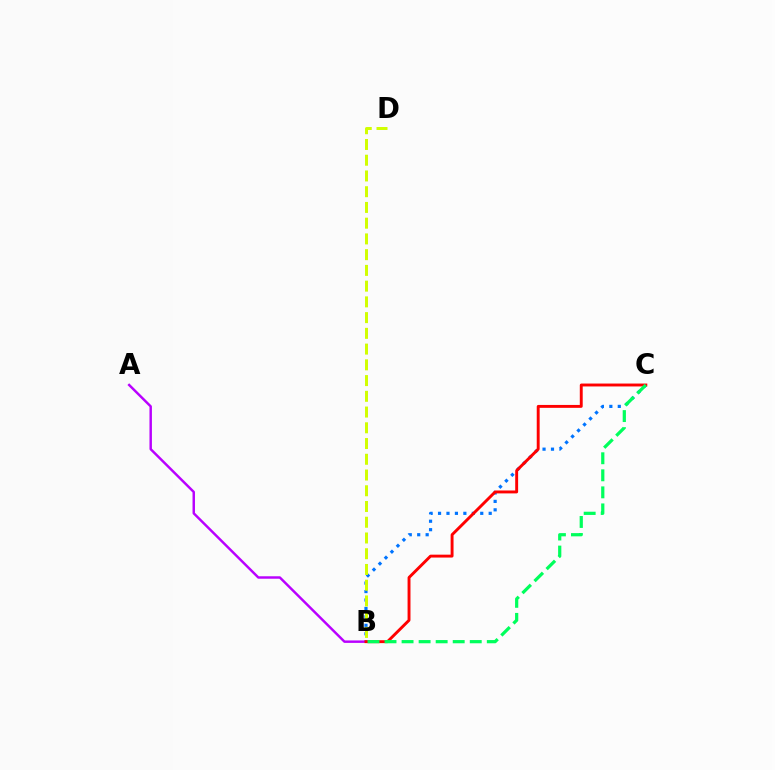{('A', 'B'): [{'color': '#b900ff', 'line_style': 'solid', 'thickness': 1.76}], ('B', 'C'): [{'color': '#0074ff', 'line_style': 'dotted', 'thickness': 2.29}, {'color': '#ff0000', 'line_style': 'solid', 'thickness': 2.09}, {'color': '#00ff5c', 'line_style': 'dashed', 'thickness': 2.32}], ('B', 'D'): [{'color': '#d1ff00', 'line_style': 'dashed', 'thickness': 2.14}]}